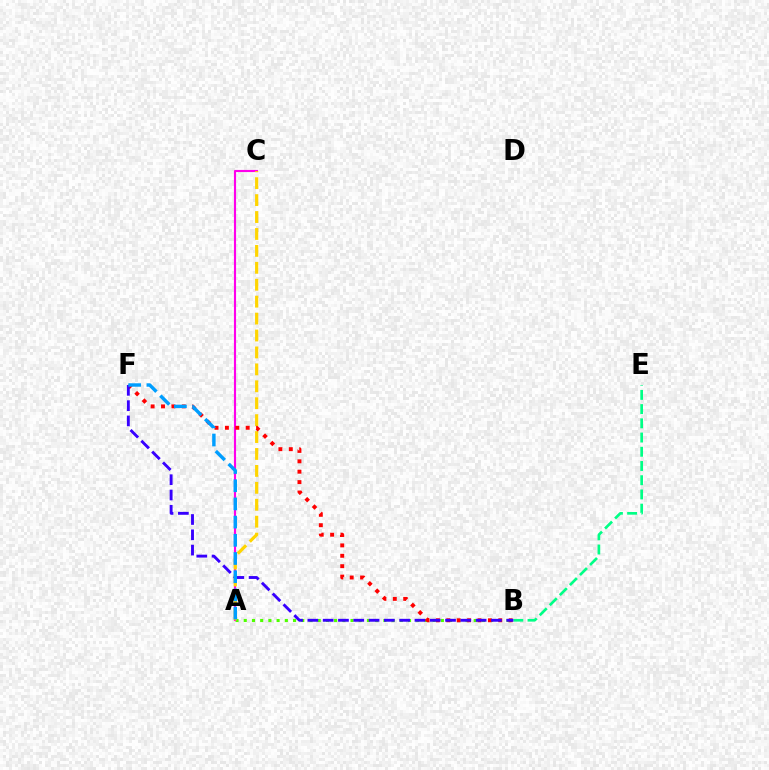{('A', 'B'): [{'color': '#4fff00', 'line_style': 'dotted', 'thickness': 2.23}], ('A', 'C'): [{'color': '#ff00ed', 'line_style': 'solid', 'thickness': 1.54}, {'color': '#ffd500', 'line_style': 'dashed', 'thickness': 2.3}], ('B', 'E'): [{'color': '#00ff86', 'line_style': 'dashed', 'thickness': 1.93}], ('B', 'F'): [{'color': '#ff0000', 'line_style': 'dotted', 'thickness': 2.82}, {'color': '#3700ff', 'line_style': 'dashed', 'thickness': 2.08}], ('A', 'F'): [{'color': '#009eff', 'line_style': 'dashed', 'thickness': 2.47}]}